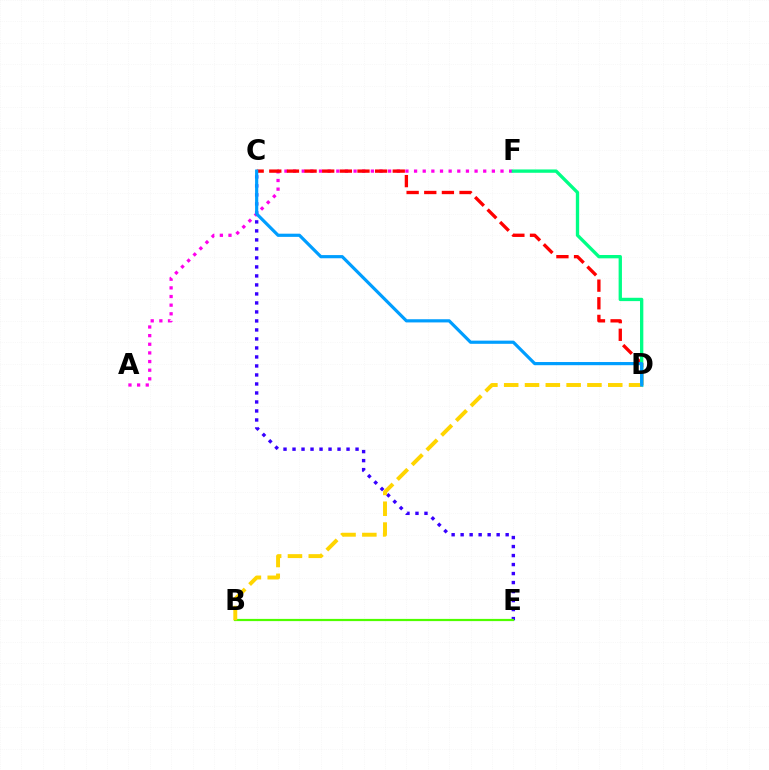{('C', 'E'): [{'color': '#3700ff', 'line_style': 'dotted', 'thickness': 2.45}], ('A', 'F'): [{'color': '#ff00ed', 'line_style': 'dotted', 'thickness': 2.35}], ('B', 'E'): [{'color': '#4fff00', 'line_style': 'solid', 'thickness': 1.59}], ('C', 'D'): [{'color': '#ff0000', 'line_style': 'dashed', 'thickness': 2.4}, {'color': '#009eff', 'line_style': 'solid', 'thickness': 2.29}], ('D', 'F'): [{'color': '#00ff86', 'line_style': 'solid', 'thickness': 2.4}], ('B', 'D'): [{'color': '#ffd500', 'line_style': 'dashed', 'thickness': 2.83}]}